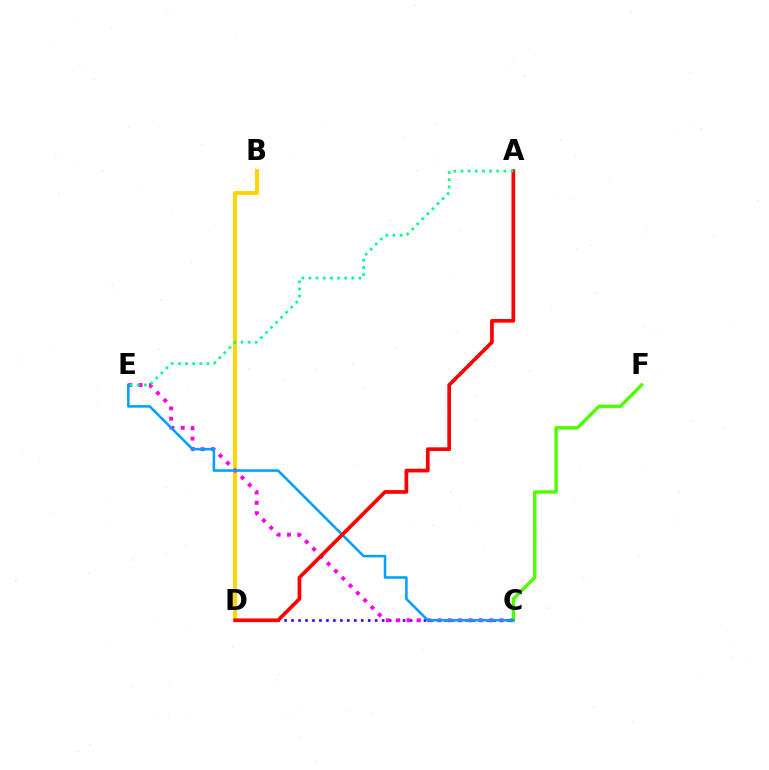{('B', 'D'): [{'color': '#ffd500', 'line_style': 'solid', 'thickness': 2.89}], ('C', 'D'): [{'color': '#3700ff', 'line_style': 'dotted', 'thickness': 1.89}], ('C', 'E'): [{'color': '#ff00ed', 'line_style': 'dotted', 'thickness': 2.81}, {'color': '#009eff', 'line_style': 'solid', 'thickness': 1.82}], ('C', 'F'): [{'color': '#4fff00', 'line_style': 'solid', 'thickness': 2.45}], ('A', 'D'): [{'color': '#ff0000', 'line_style': 'solid', 'thickness': 2.66}], ('A', 'E'): [{'color': '#00ff86', 'line_style': 'dotted', 'thickness': 1.94}]}